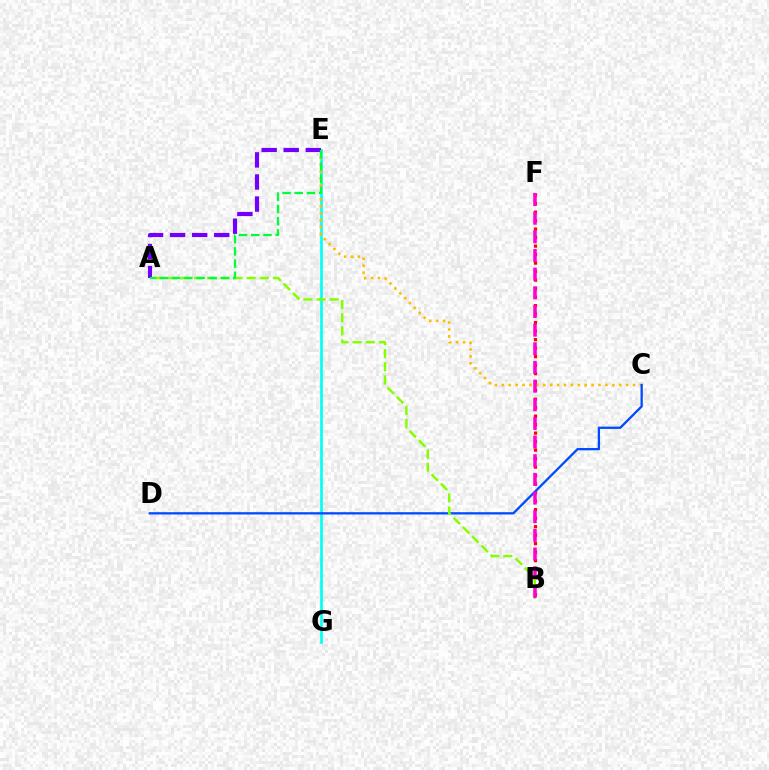{('E', 'G'): [{'color': '#00fff6', 'line_style': 'solid', 'thickness': 1.91}], ('C', 'E'): [{'color': '#ffbd00', 'line_style': 'dotted', 'thickness': 1.88}], ('B', 'F'): [{'color': '#ff0000', 'line_style': 'dotted', 'thickness': 2.31}, {'color': '#ff00cf', 'line_style': 'dashed', 'thickness': 2.53}], ('C', 'D'): [{'color': '#004bff', 'line_style': 'solid', 'thickness': 1.65}], ('A', 'B'): [{'color': '#84ff00', 'line_style': 'dashed', 'thickness': 1.78}], ('A', 'E'): [{'color': '#7200ff', 'line_style': 'dashed', 'thickness': 3.0}, {'color': '#00ff39', 'line_style': 'dashed', 'thickness': 1.66}]}